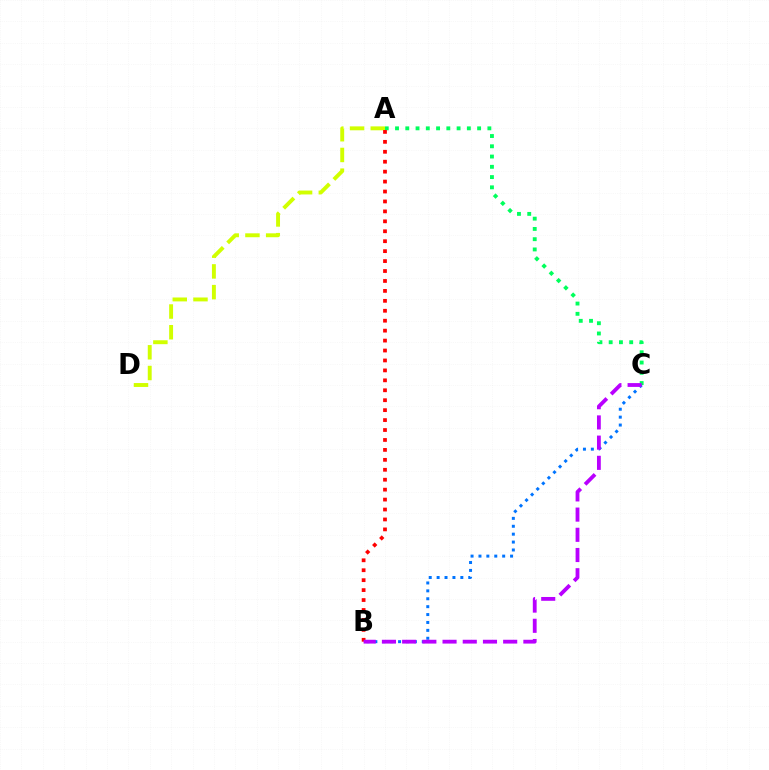{('A', 'C'): [{'color': '#00ff5c', 'line_style': 'dotted', 'thickness': 2.79}], ('B', 'C'): [{'color': '#0074ff', 'line_style': 'dotted', 'thickness': 2.15}, {'color': '#b900ff', 'line_style': 'dashed', 'thickness': 2.75}], ('A', 'D'): [{'color': '#d1ff00', 'line_style': 'dashed', 'thickness': 2.81}], ('A', 'B'): [{'color': '#ff0000', 'line_style': 'dotted', 'thickness': 2.7}]}